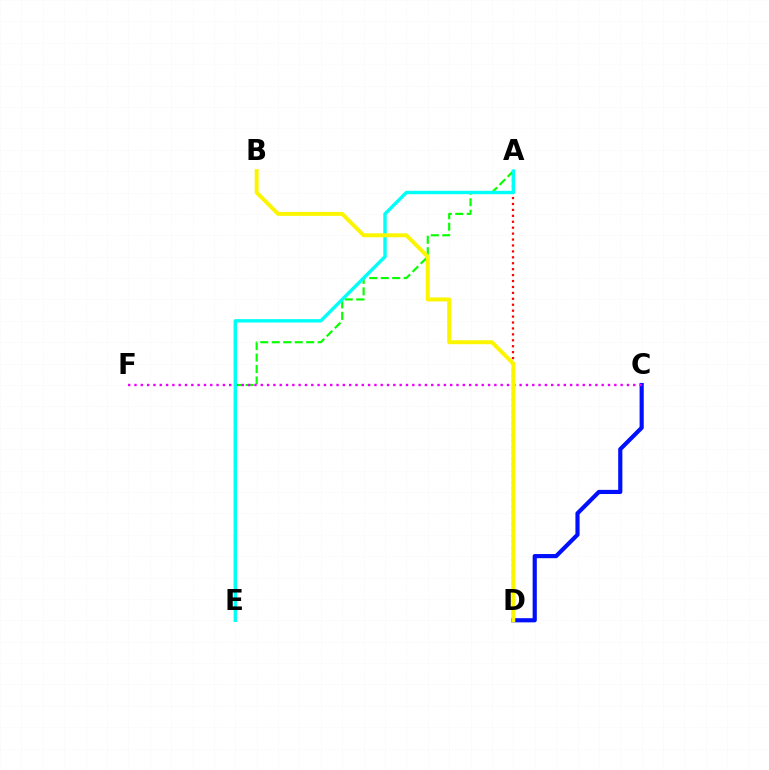{('C', 'D'): [{'color': '#0010ff', 'line_style': 'solid', 'thickness': 3.0}], ('A', 'E'): [{'color': '#08ff00', 'line_style': 'dashed', 'thickness': 1.56}, {'color': '#00fff6', 'line_style': 'solid', 'thickness': 2.45}], ('C', 'F'): [{'color': '#ee00ff', 'line_style': 'dotted', 'thickness': 1.72}], ('A', 'D'): [{'color': '#ff0000', 'line_style': 'dotted', 'thickness': 1.61}], ('B', 'D'): [{'color': '#fcf500', 'line_style': 'solid', 'thickness': 2.84}]}